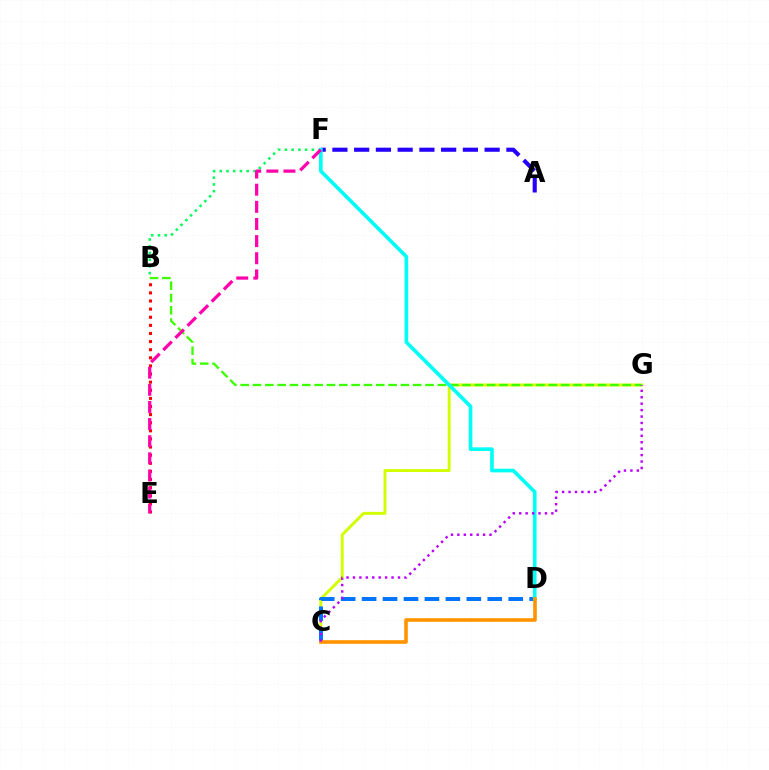{('B', 'E'): [{'color': '#ff0000', 'line_style': 'dotted', 'thickness': 2.2}], ('A', 'F'): [{'color': '#2500ff', 'line_style': 'dashed', 'thickness': 2.95}], ('C', 'G'): [{'color': '#d1ff00', 'line_style': 'solid', 'thickness': 2.11}, {'color': '#b900ff', 'line_style': 'dotted', 'thickness': 1.75}], ('C', 'D'): [{'color': '#0074ff', 'line_style': 'dashed', 'thickness': 2.85}, {'color': '#ff9400', 'line_style': 'solid', 'thickness': 2.6}], ('B', 'F'): [{'color': '#00ff5c', 'line_style': 'dotted', 'thickness': 1.83}], ('B', 'G'): [{'color': '#3dff00', 'line_style': 'dashed', 'thickness': 1.67}], ('D', 'F'): [{'color': '#00fff6', 'line_style': 'solid', 'thickness': 2.63}], ('E', 'F'): [{'color': '#ff00ac', 'line_style': 'dashed', 'thickness': 2.33}]}